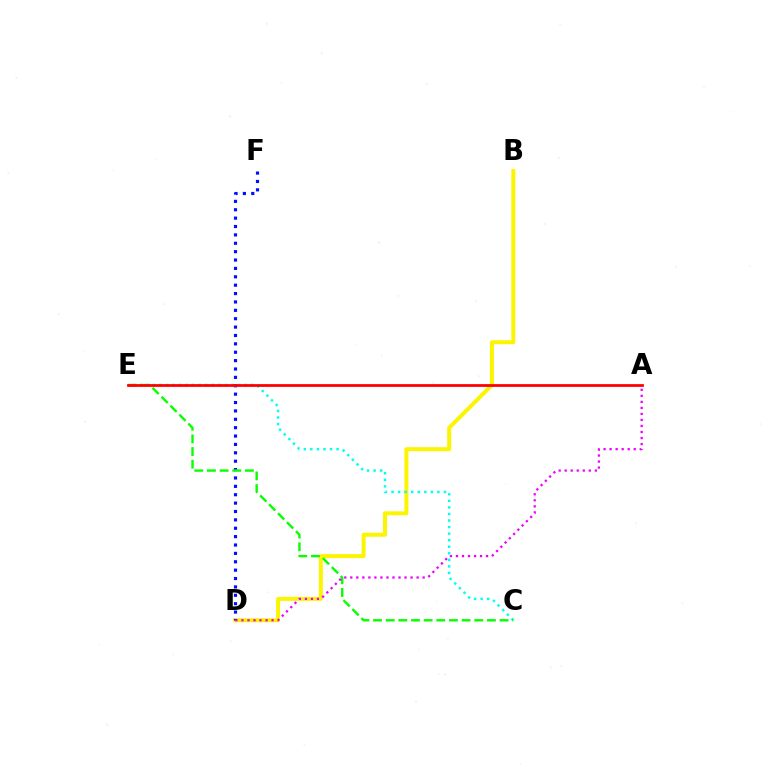{('B', 'D'): [{'color': '#fcf500', 'line_style': 'solid', 'thickness': 2.87}], ('C', 'E'): [{'color': '#00fff6', 'line_style': 'dotted', 'thickness': 1.78}, {'color': '#08ff00', 'line_style': 'dashed', 'thickness': 1.72}], ('D', 'F'): [{'color': '#0010ff', 'line_style': 'dotted', 'thickness': 2.28}], ('A', 'E'): [{'color': '#ff0000', 'line_style': 'solid', 'thickness': 1.99}], ('A', 'D'): [{'color': '#ee00ff', 'line_style': 'dotted', 'thickness': 1.64}]}